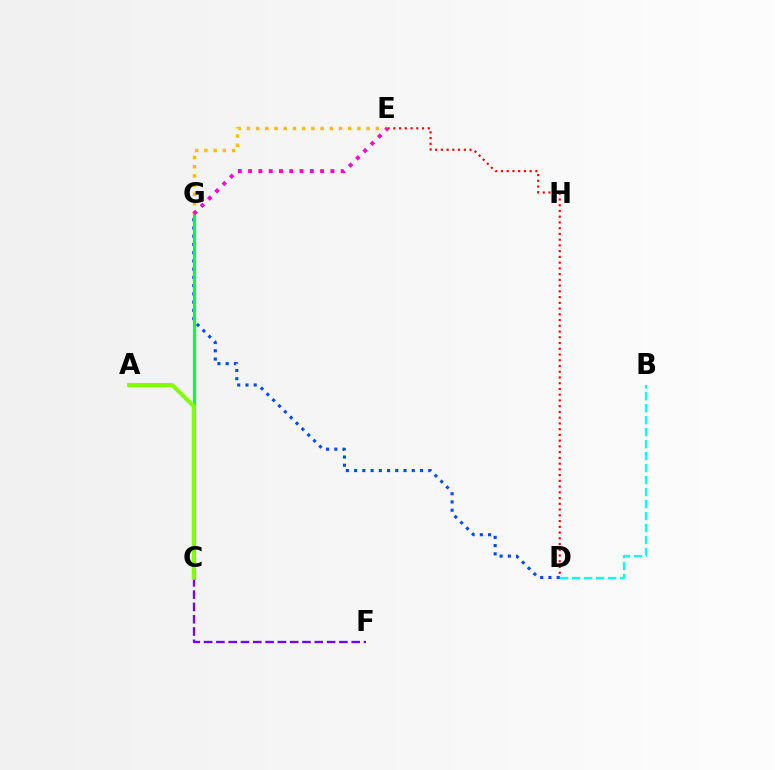{('D', 'G'): [{'color': '#004bff', 'line_style': 'dotted', 'thickness': 2.24}], ('C', 'F'): [{'color': '#7200ff', 'line_style': 'dashed', 'thickness': 1.67}], ('C', 'G'): [{'color': '#00ff39', 'line_style': 'solid', 'thickness': 2.28}], ('A', 'C'): [{'color': '#84ff00', 'line_style': 'solid', 'thickness': 2.94}], ('D', 'E'): [{'color': '#ff0000', 'line_style': 'dotted', 'thickness': 1.56}], ('E', 'G'): [{'color': '#ffbd00', 'line_style': 'dotted', 'thickness': 2.5}, {'color': '#ff00cf', 'line_style': 'dotted', 'thickness': 2.8}], ('B', 'D'): [{'color': '#00fff6', 'line_style': 'dashed', 'thickness': 1.63}]}